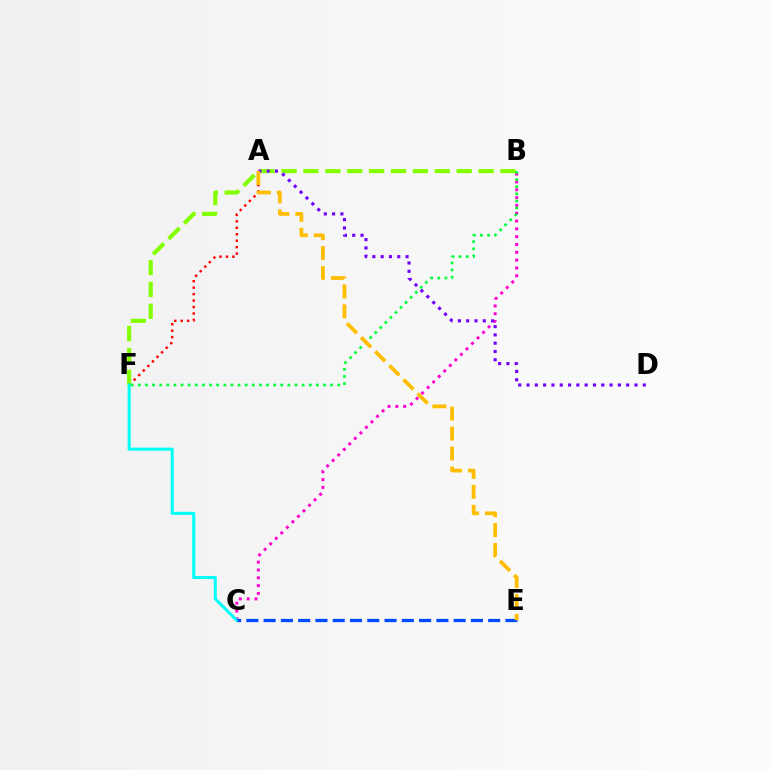{('A', 'F'): [{'color': '#ff0000', 'line_style': 'dotted', 'thickness': 1.75}], ('B', 'C'): [{'color': '#ff00cf', 'line_style': 'dotted', 'thickness': 2.12}], ('B', 'F'): [{'color': '#84ff00', 'line_style': 'dashed', 'thickness': 2.97}, {'color': '#00ff39', 'line_style': 'dotted', 'thickness': 1.94}], ('A', 'D'): [{'color': '#7200ff', 'line_style': 'dotted', 'thickness': 2.26}], ('C', 'F'): [{'color': '#00fff6', 'line_style': 'solid', 'thickness': 2.19}], ('C', 'E'): [{'color': '#004bff', 'line_style': 'dashed', 'thickness': 2.35}], ('A', 'E'): [{'color': '#ffbd00', 'line_style': 'dashed', 'thickness': 2.71}]}